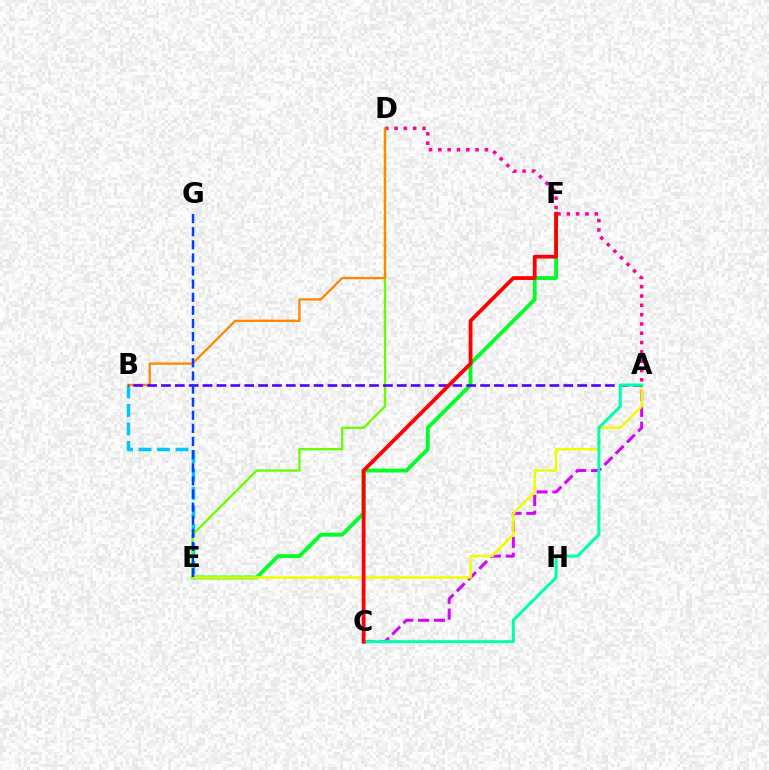{('B', 'E'): [{'color': '#00c7ff', 'line_style': 'dashed', 'thickness': 2.51}], ('A', 'C'): [{'color': '#d600ff', 'line_style': 'dashed', 'thickness': 2.15}, {'color': '#00ffaf', 'line_style': 'solid', 'thickness': 2.17}], ('A', 'D'): [{'color': '#ff00a0', 'line_style': 'dotted', 'thickness': 2.53}], ('E', 'F'): [{'color': '#00ff27', 'line_style': 'solid', 'thickness': 2.77}], ('D', 'E'): [{'color': '#66ff00', 'line_style': 'solid', 'thickness': 1.64}], ('B', 'D'): [{'color': '#ff8800', 'line_style': 'solid', 'thickness': 1.66}], ('A', 'E'): [{'color': '#eeff00', 'line_style': 'solid', 'thickness': 1.79}], ('A', 'B'): [{'color': '#4f00ff', 'line_style': 'dashed', 'thickness': 1.88}], ('C', 'F'): [{'color': '#ff0000', 'line_style': 'solid', 'thickness': 2.74}], ('E', 'G'): [{'color': '#003fff', 'line_style': 'dashed', 'thickness': 1.78}]}